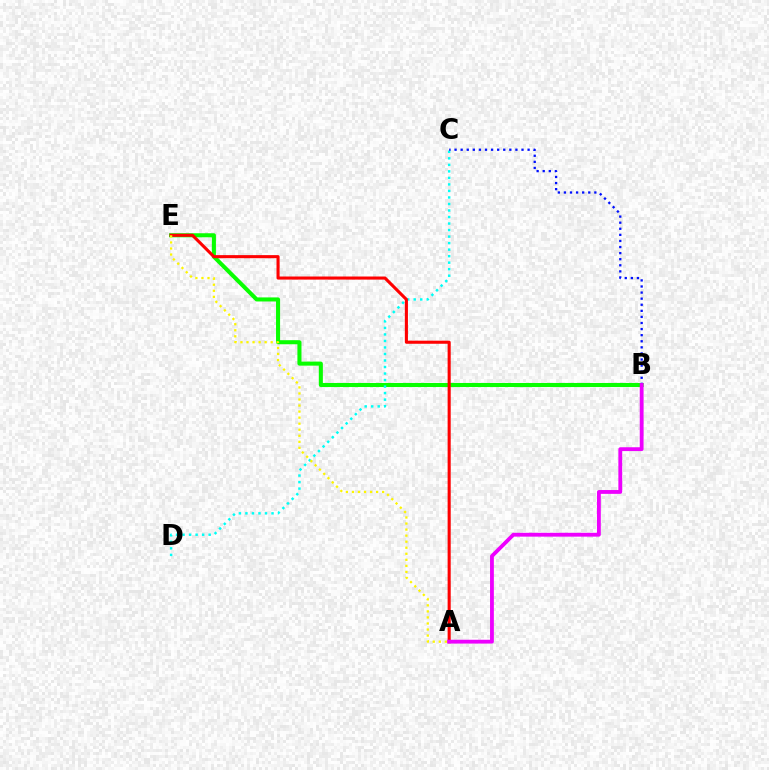{('B', 'E'): [{'color': '#08ff00', 'line_style': 'solid', 'thickness': 2.92}], ('C', 'D'): [{'color': '#00fff6', 'line_style': 'dotted', 'thickness': 1.77}], ('B', 'C'): [{'color': '#0010ff', 'line_style': 'dotted', 'thickness': 1.65}], ('A', 'E'): [{'color': '#ff0000', 'line_style': 'solid', 'thickness': 2.22}, {'color': '#fcf500', 'line_style': 'dotted', 'thickness': 1.64}], ('A', 'B'): [{'color': '#ee00ff', 'line_style': 'solid', 'thickness': 2.75}]}